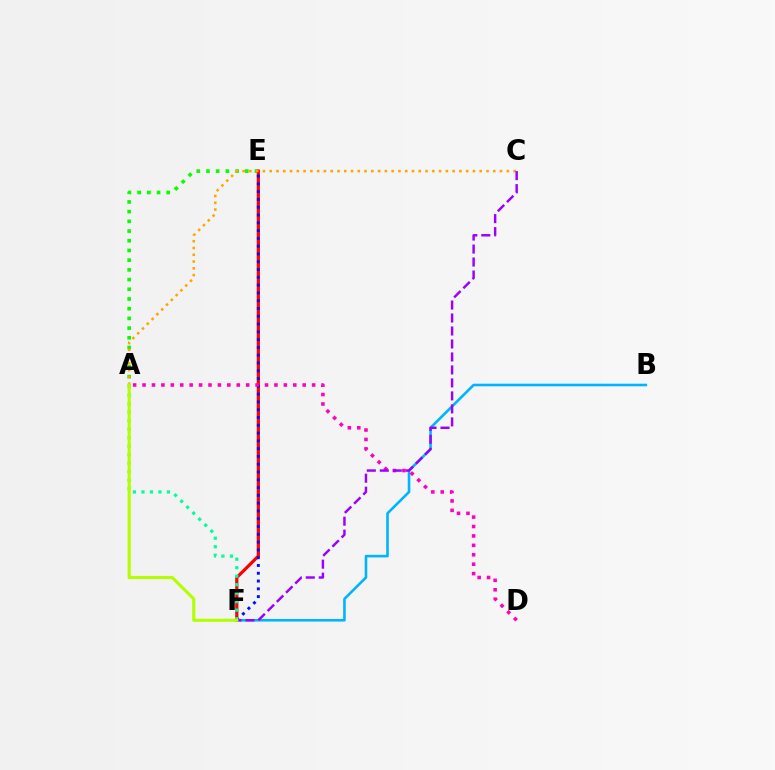{('A', 'E'): [{'color': '#08ff00', 'line_style': 'dotted', 'thickness': 2.64}], ('E', 'F'): [{'color': '#ff0000', 'line_style': 'solid', 'thickness': 2.3}, {'color': '#0010ff', 'line_style': 'dotted', 'thickness': 2.12}], ('B', 'F'): [{'color': '#00b5ff', 'line_style': 'solid', 'thickness': 1.87}], ('A', 'F'): [{'color': '#00ff9d', 'line_style': 'dotted', 'thickness': 2.31}, {'color': '#b3ff00', 'line_style': 'solid', 'thickness': 2.24}], ('A', 'C'): [{'color': '#ffa500', 'line_style': 'dotted', 'thickness': 1.84}], ('A', 'D'): [{'color': '#ff00bd', 'line_style': 'dotted', 'thickness': 2.56}], ('C', 'F'): [{'color': '#9b00ff', 'line_style': 'dashed', 'thickness': 1.76}]}